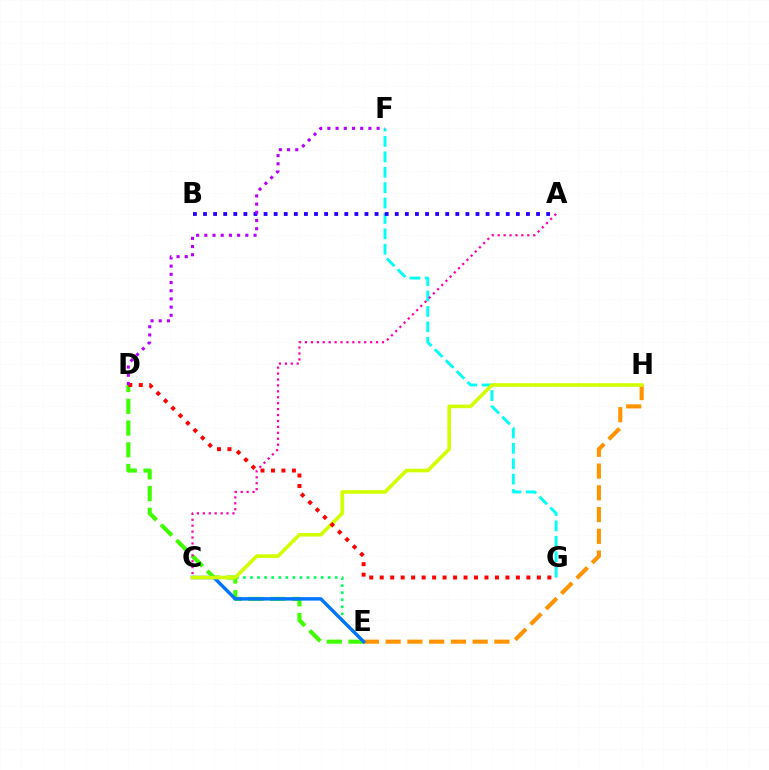{('F', 'G'): [{'color': '#00fff6', 'line_style': 'dashed', 'thickness': 2.09}], ('C', 'E'): [{'color': '#00ff5c', 'line_style': 'dotted', 'thickness': 1.92}, {'color': '#0074ff', 'line_style': 'solid', 'thickness': 2.47}], ('E', 'H'): [{'color': '#ff9400', 'line_style': 'dashed', 'thickness': 2.95}], ('D', 'E'): [{'color': '#3dff00', 'line_style': 'dashed', 'thickness': 2.95}], ('A', 'B'): [{'color': '#2500ff', 'line_style': 'dotted', 'thickness': 2.74}], ('A', 'C'): [{'color': '#ff00ac', 'line_style': 'dotted', 'thickness': 1.61}], ('C', 'H'): [{'color': '#d1ff00', 'line_style': 'solid', 'thickness': 2.59}], ('D', 'G'): [{'color': '#ff0000', 'line_style': 'dotted', 'thickness': 2.85}], ('D', 'F'): [{'color': '#b900ff', 'line_style': 'dotted', 'thickness': 2.23}]}